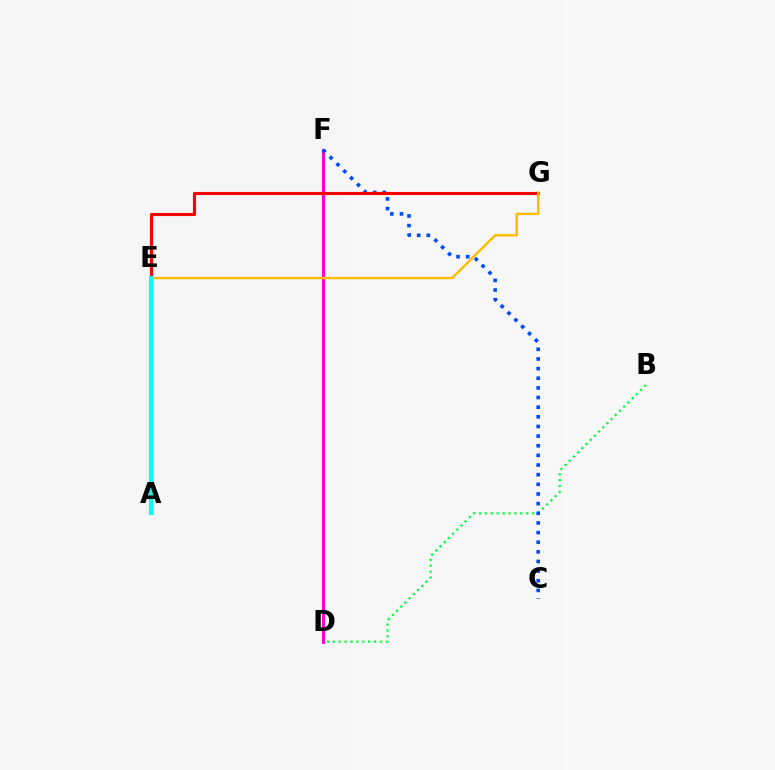{('D', 'F'): [{'color': '#ff00cf', 'line_style': 'solid', 'thickness': 2.16}], ('B', 'D'): [{'color': '#00ff39', 'line_style': 'dotted', 'thickness': 1.6}], ('C', 'F'): [{'color': '#004bff', 'line_style': 'dotted', 'thickness': 2.62}], ('A', 'E'): [{'color': '#7200ff', 'line_style': 'dashed', 'thickness': 2.16}, {'color': '#84ff00', 'line_style': 'solid', 'thickness': 1.89}, {'color': '#00fff6', 'line_style': 'solid', 'thickness': 2.98}], ('E', 'G'): [{'color': '#ff0000', 'line_style': 'solid', 'thickness': 2.24}, {'color': '#ffbd00', 'line_style': 'solid', 'thickness': 1.76}]}